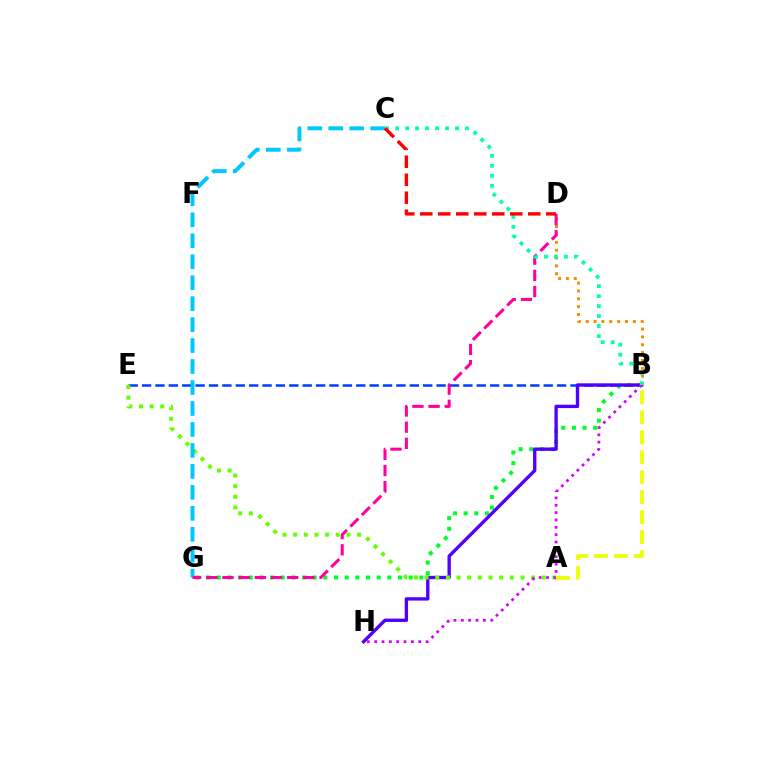{('B', 'G'): [{'color': '#00ff27', 'line_style': 'dotted', 'thickness': 2.9}], ('B', 'E'): [{'color': '#003fff', 'line_style': 'dashed', 'thickness': 1.82}], ('B', 'H'): [{'color': '#4f00ff', 'line_style': 'solid', 'thickness': 2.42}, {'color': '#d600ff', 'line_style': 'dotted', 'thickness': 2.0}], ('B', 'D'): [{'color': '#ff8800', 'line_style': 'dotted', 'thickness': 2.13}], ('A', 'E'): [{'color': '#66ff00', 'line_style': 'dotted', 'thickness': 2.89}], ('C', 'G'): [{'color': '#00c7ff', 'line_style': 'dashed', 'thickness': 2.85}], ('D', 'G'): [{'color': '#ff00a0', 'line_style': 'dashed', 'thickness': 2.2}], ('B', 'C'): [{'color': '#00ffaf', 'line_style': 'dotted', 'thickness': 2.71}], ('C', 'D'): [{'color': '#ff0000', 'line_style': 'dashed', 'thickness': 2.45}], ('A', 'B'): [{'color': '#eeff00', 'line_style': 'dashed', 'thickness': 2.71}]}